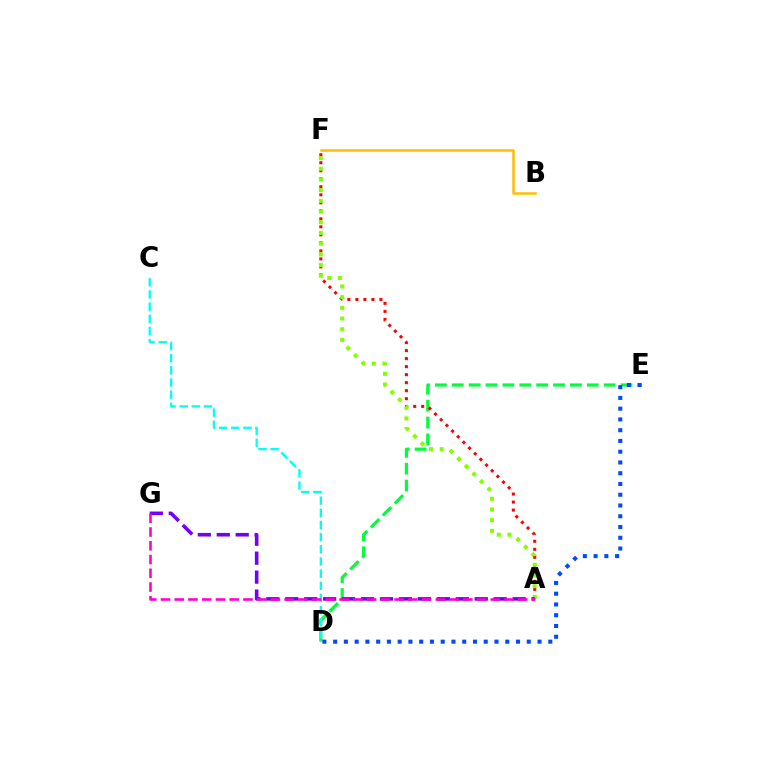{('D', 'E'): [{'color': '#00ff39', 'line_style': 'dashed', 'thickness': 2.29}, {'color': '#004bff', 'line_style': 'dotted', 'thickness': 2.92}], ('A', 'F'): [{'color': '#ff0000', 'line_style': 'dotted', 'thickness': 2.18}, {'color': '#84ff00', 'line_style': 'dotted', 'thickness': 2.91}], ('A', 'G'): [{'color': '#7200ff', 'line_style': 'dashed', 'thickness': 2.57}, {'color': '#ff00cf', 'line_style': 'dashed', 'thickness': 1.87}], ('C', 'D'): [{'color': '#00fff6', 'line_style': 'dashed', 'thickness': 1.65}], ('B', 'F'): [{'color': '#ffbd00', 'line_style': 'solid', 'thickness': 1.8}]}